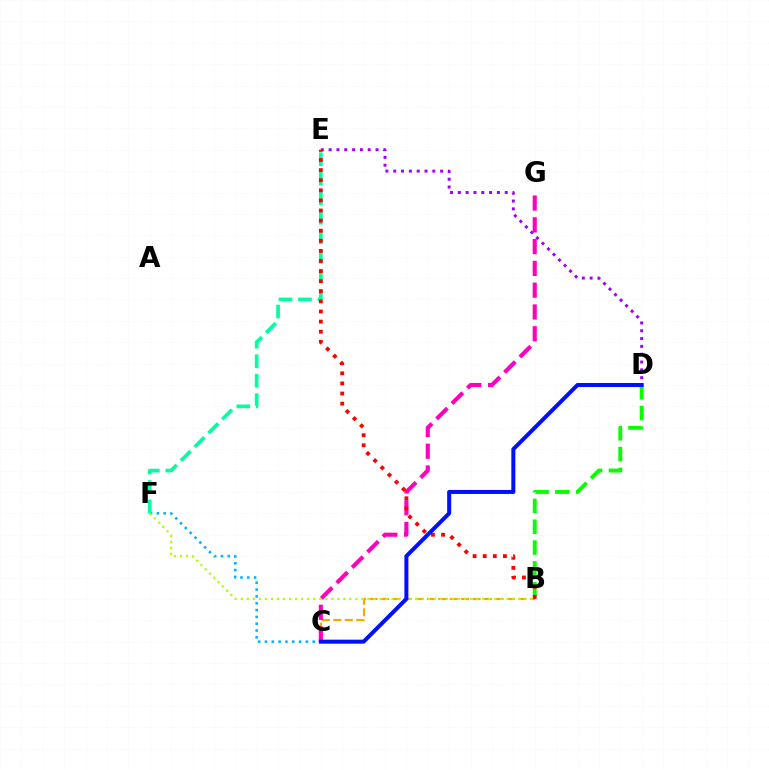{('B', 'C'): [{'color': '#ffa500', 'line_style': 'dashed', 'thickness': 1.56}], ('C', 'F'): [{'color': '#00b5ff', 'line_style': 'dotted', 'thickness': 1.85}], ('D', 'E'): [{'color': '#9b00ff', 'line_style': 'dotted', 'thickness': 2.12}], ('B', 'D'): [{'color': '#08ff00', 'line_style': 'dashed', 'thickness': 2.83}], ('B', 'F'): [{'color': '#b3ff00', 'line_style': 'dotted', 'thickness': 1.64}], ('C', 'G'): [{'color': '#ff00bd', 'line_style': 'dashed', 'thickness': 2.96}], ('E', 'F'): [{'color': '#00ff9d', 'line_style': 'dashed', 'thickness': 2.65}], ('B', 'E'): [{'color': '#ff0000', 'line_style': 'dotted', 'thickness': 2.74}], ('C', 'D'): [{'color': '#0010ff', 'line_style': 'solid', 'thickness': 2.89}]}